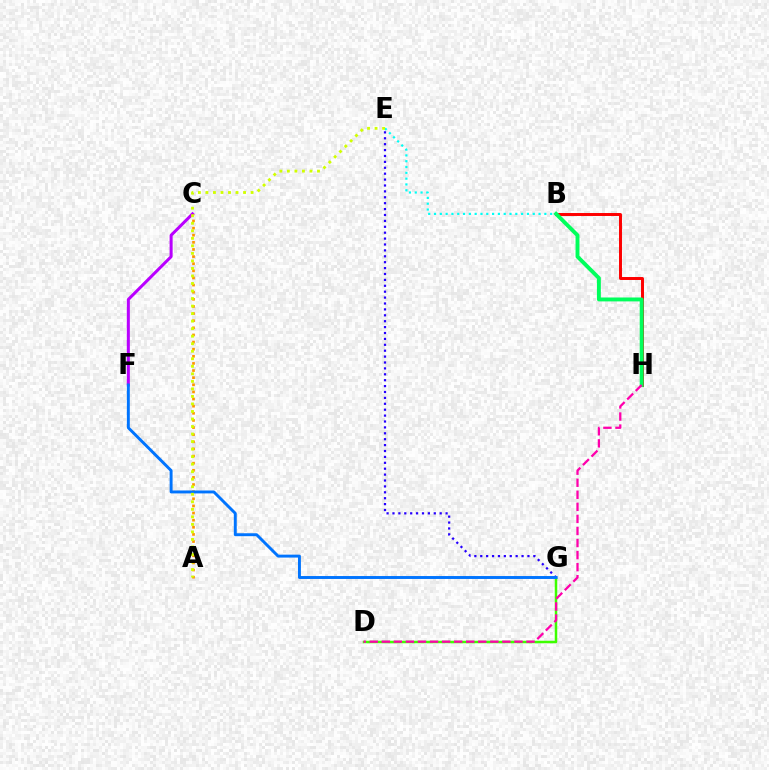{('C', 'F'): [{'color': '#b900ff', 'line_style': 'solid', 'thickness': 2.18}], ('B', 'H'): [{'color': '#ff0000', 'line_style': 'solid', 'thickness': 2.13}, {'color': '#00ff5c', 'line_style': 'solid', 'thickness': 2.81}], ('A', 'C'): [{'color': '#ff9400', 'line_style': 'dotted', 'thickness': 1.94}], ('E', 'G'): [{'color': '#2500ff', 'line_style': 'dotted', 'thickness': 1.6}], ('D', 'G'): [{'color': '#3dff00', 'line_style': 'solid', 'thickness': 1.8}], ('F', 'G'): [{'color': '#0074ff', 'line_style': 'solid', 'thickness': 2.11}], ('D', 'H'): [{'color': '#ff00ac', 'line_style': 'dashed', 'thickness': 1.64}], ('B', 'E'): [{'color': '#00fff6', 'line_style': 'dotted', 'thickness': 1.58}], ('A', 'E'): [{'color': '#d1ff00', 'line_style': 'dotted', 'thickness': 2.05}]}